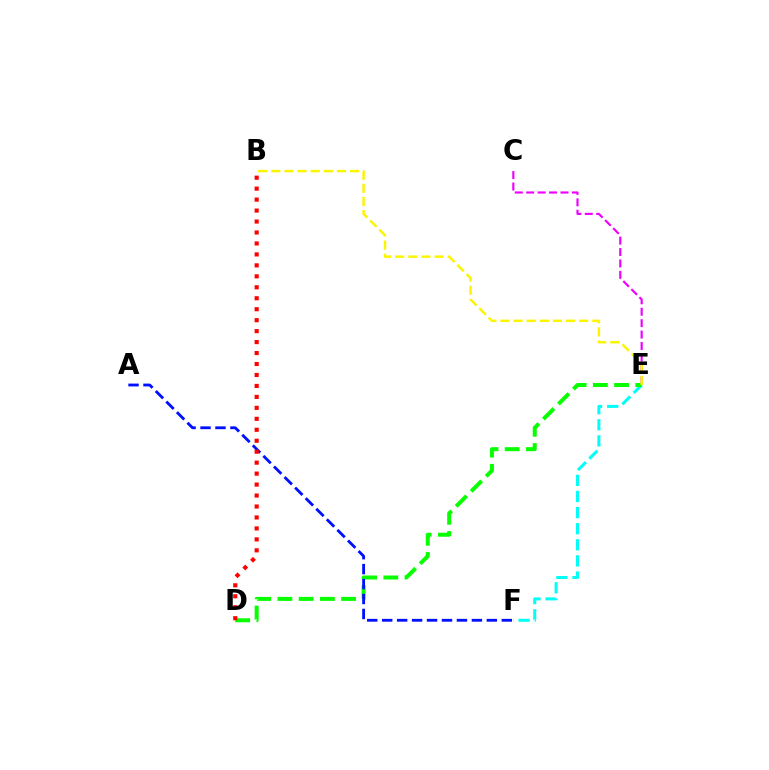{('C', 'E'): [{'color': '#ee00ff', 'line_style': 'dashed', 'thickness': 1.55}], ('E', 'F'): [{'color': '#00fff6', 'line_style': 'dashed', 'thickness': 2.19}], ('D', 'E'): [{'color': '#08ff00', 'line_style': 'dashed', 'thickness': 2.88}], ('B', 'E'): [{'color': '#fcf500', 'line_style': 'dashed', 'thickness': 1.78}], ('A', 'F'): [{'color': '#0010ff', 'line_style': 'dashed', 'thickness': 2.03}], ('B', 'D'): [{'color': '#ff0000', 'line_style': 'dotted', 'thickness': 2.98}]}